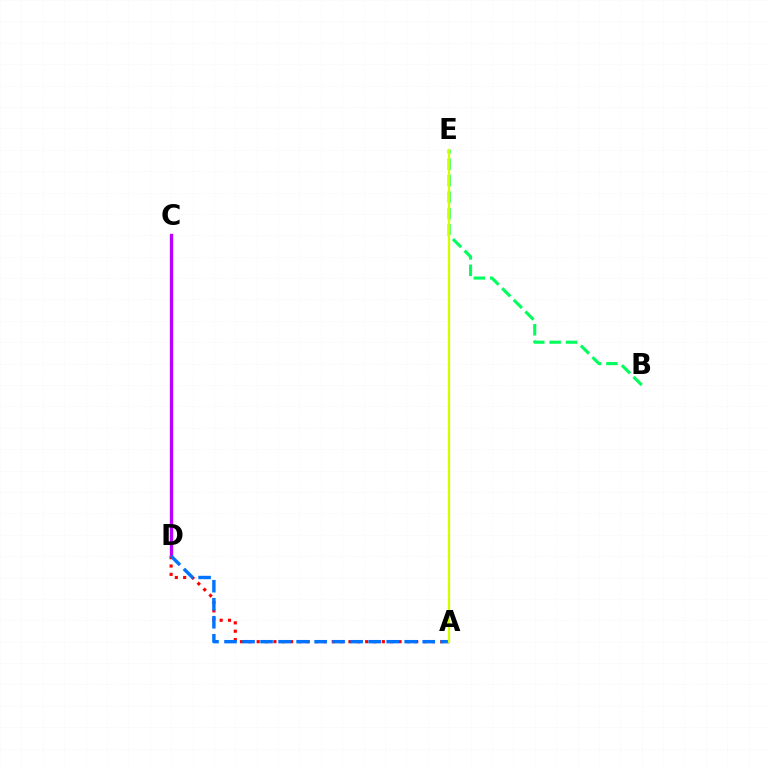{('C', 'D'): [{'color': '#b900ff', 'line_style': 'solid', 'thickness': 2.39}], ('A', 'D'): [{'color': '#ff0000', 'line_style': 'dotted', 'thickness': 2.27}, {'color': '#0074ff', 'line_style': 'dashed', 'thickness': 2.45}], ('B', 'E'): [{'color': '#00ff5c', 'line_style': 'dashed', 'thickness': 2.23}], ('A', 'E'): [{'color': '#d1ff00', 'line_style': 'solid', 'thickness': 1.64}]}